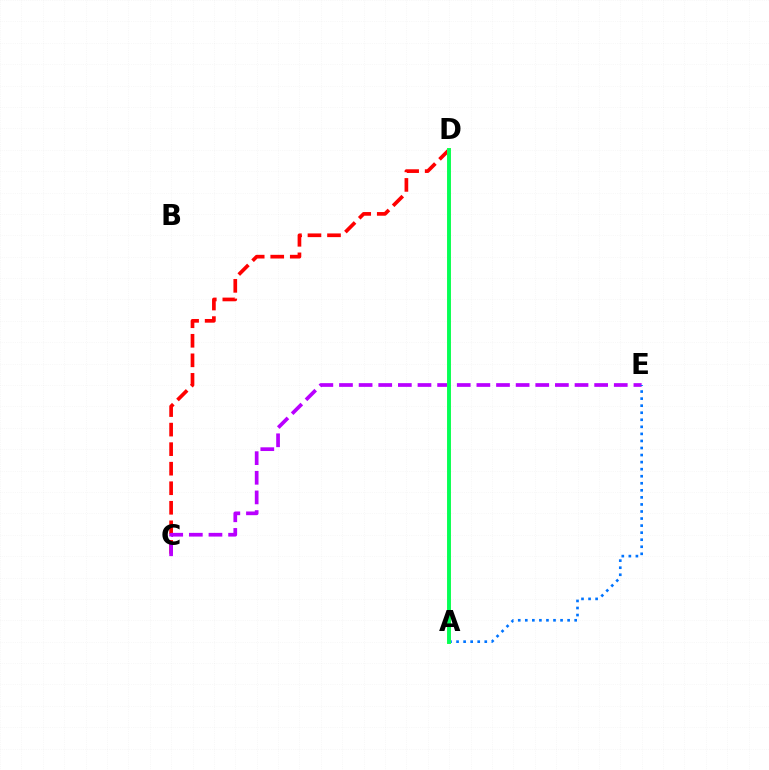{('C', 'D'): [{'color': '#ff0000', 'line_style': 'dashed', 'thickness': 2.65}], ('C', 'E'): [{'color': '#b900ff', 'line_style': 'dashed', 'thickness': 2.67}], ('A', 'E'): [{'color': '#0074ff', 'line_style': 'dotted', 'thickness': 1.92}], ('A', 'D'): [{'color': '#d1ff00', 'line_style': 'solid', 'thickness': 2.87}, {'color': '#00ff5c', 'line_style': 'solid', 'thickness': 2.74}]}